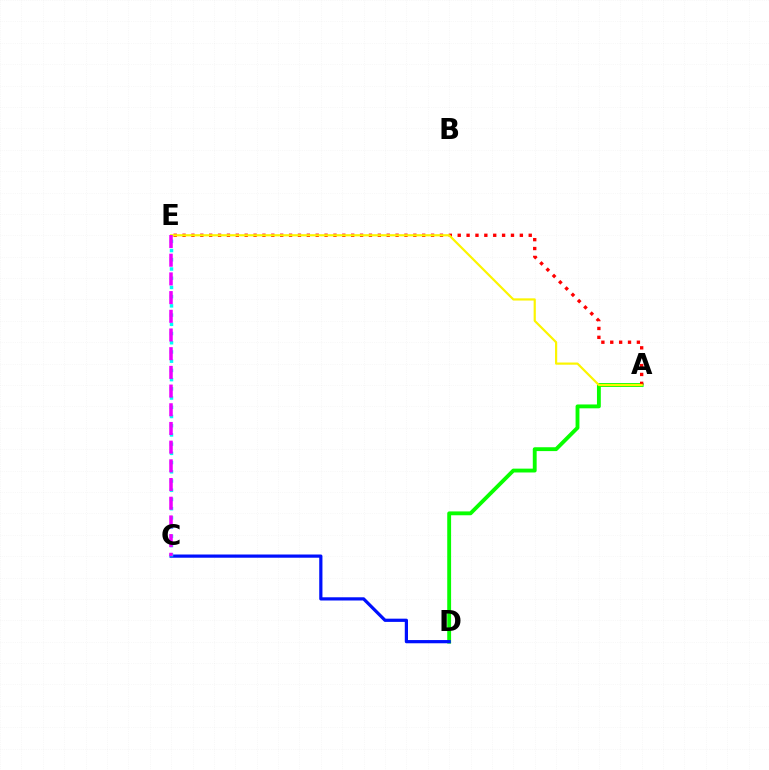{('A', 'D'): [{'color': '#08ff00', 'line_style': 'solid', 'thickness': 2.78}], ('C', 'D'): [{'color': '#0010ff', 'line_style': 'solid', 'thickness': 2.32}], ('C', 'E'): [{'color': '#00fff6', 'line_style': 'dotted', 'thickness': 2.5}, {'color': '#ee00ff', 'line_style': 'dashed', 'thickness': 2.54}], ('A', 'E'): [{'color': '#ff0000', 'line_style': 'dotted', 'thickness': 2.41}, {'color': '#fcf500', 'line_style': 'solid', 'thickness': 1.58}]}